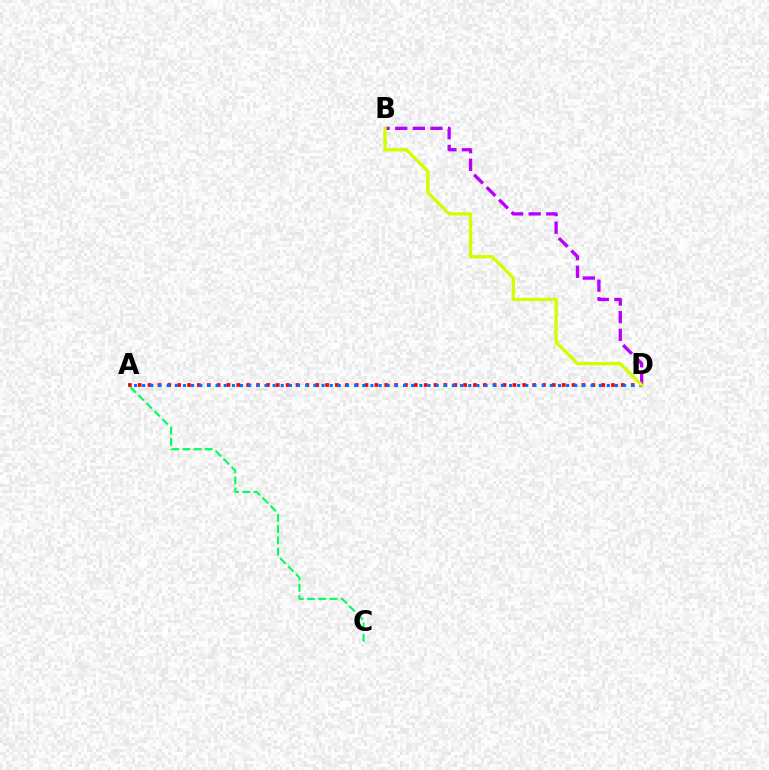{('B', 'D'): [{'color': '#b900ff', 'line_style': 'dashed', 'thickness': 2.4}, {'color': '#d1ff00', 'line_style': 'solid', 'thickness': 2.39}], ('A', 'C'): [{'color': '#00ff5c', 'line_style': 'dashed', 'thickness': 1.53}], ('A', 'D'): [{'color': '#ff0000', 'line_style': 'dotted', 'thickness': 2.68}, {'color': '#0074ff', 'line_style': 'dotted', 'thickness': 2.21}]}